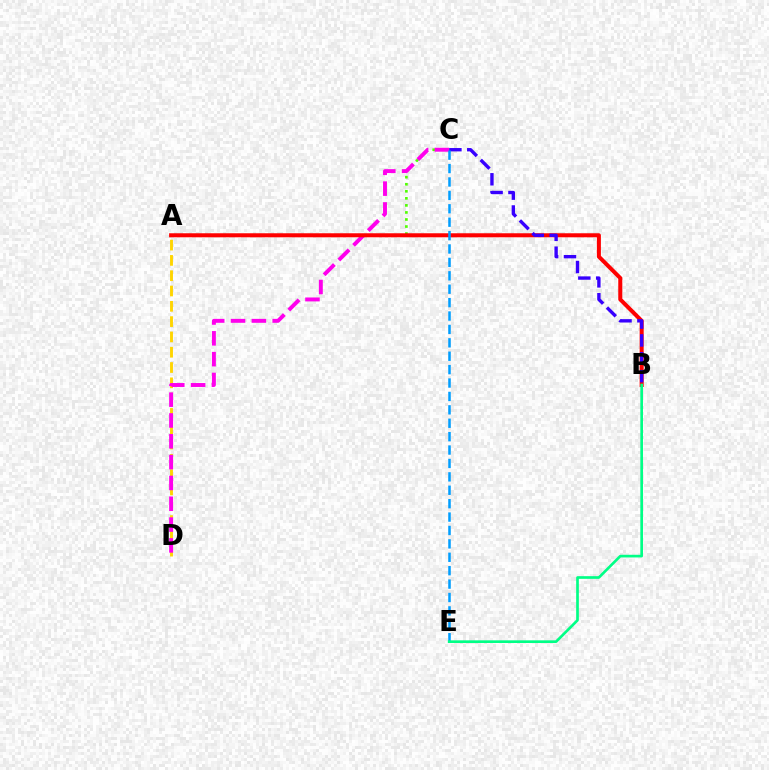{('A', 'D'): [{'color': '#ffd500', 'line_style': 'dashed', 'thickness': 2.08}], ('A', 'C'): [{'color': '#4fff00', 'line_style': 'dotted', 'thickness': 1.92}], ('C', 'D'): [{'color': '#ff00ed', 'line_style': 'dashed', 'thickness': 2.83}], ('A', 'B'): [{'color': '#ff0000', 'line_style': 'solid', 'thickness': 2.9}], ('B', 'C'): [{'color': '#3700ff', 'line_style': 'dashed', 'thickness': 2.43}], ('C', 'E'): [{'color': '#009eff', 'line_style': 'dashed', 'thickness': 1.82}], ('B', 'E'): [{'color': '#00ff86', 'line_style': 'solid', 'thickness': 1.92}]}